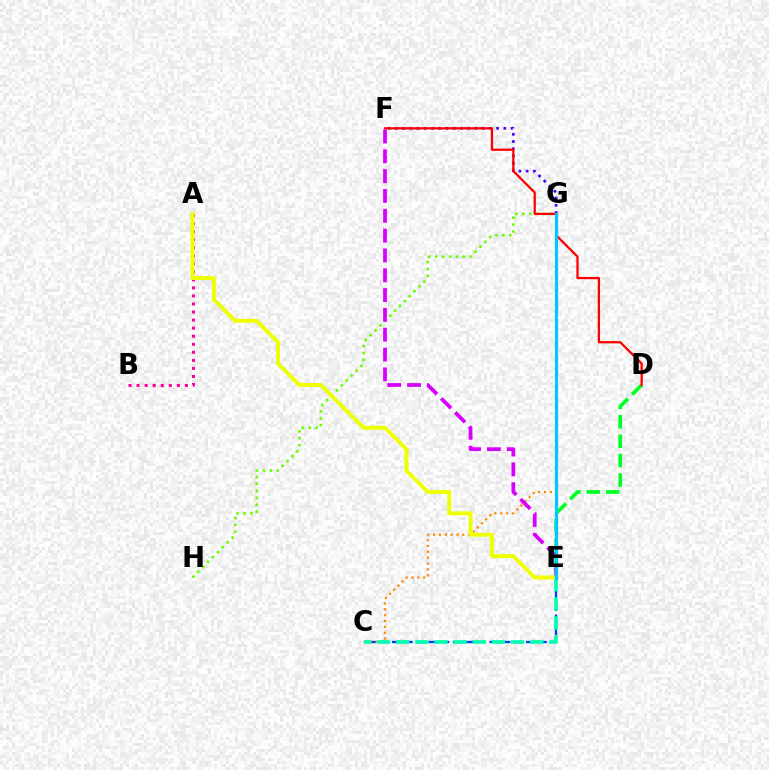{('A', 'B'): [{'color': '#ff00a0', 'line_style': 'dotted', 'thickness': 2.19}], ('C', 'E'): [{'color': '#003fff', 'line_style': 'dashed', 'thickness': 1.66}, {'color': '#00ffaf', 'line_style': 'dashed', 'thickness': 2.6}], ('C', 'G'): [{'color': '#ff8800', 'line_style': 'dotted', 'thickness': 1.59}], ('F', 'G'): [{'color': '#4f00ff', 'line_style': 'dotted', 'thickness': 1.97}], ('G', 'H'): [{'color': '#66ff00', 'line_style': 'dotted', 'thickness': 1.88}], ('D', 'E'): [{'color': '#00ff27', 'line_style': 'dashed', 'thickness': 2.64}], ('E', 'F'): [{'color': '#d600ff', 'line_style': 'dashed', 'thickness': 2.69}], ('D', 'F'): [{'color': '#ff0000', 'line_style': 'solid', 'thickness': 1.64}], ('A', 'E'): [{'color': '#eeff00', 'line_style': 'solid', 'thickness': 2.83}], ('E', 'G'): [{'color': '#00c7ff', 'line_style': 'solid', 'thickness': 2.29}]}